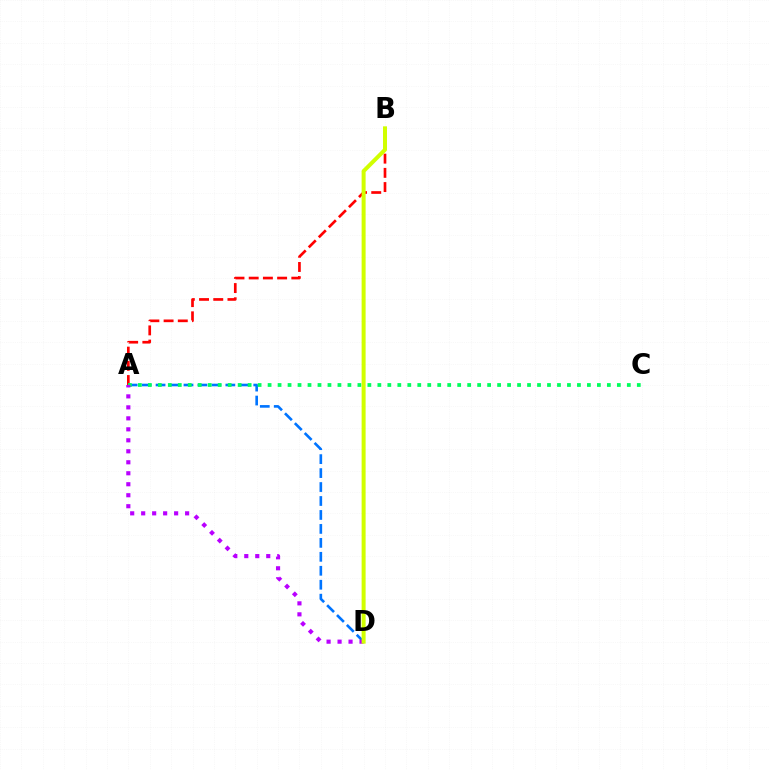{('A', 'B'): [{'color': '#ff0000', 'line_style': 'dashed', 'thickness': 1.93}], ('A', 'D'): [{'color': '#0074ff', 'line_style': 'dashed', 'thickness': 1.9}, {'color': '#b900ff', 'line_style': 'dotted', 'thickness': 2.98}], ('A', 'C'): [{'color': '#00ff5c', 'line_style': 'dotted', 'thickness': 2.71}], ('B', 'D'): [{'color': '#d1ff00', 'line_style': 'solid', 'thickness': 2.88}]}